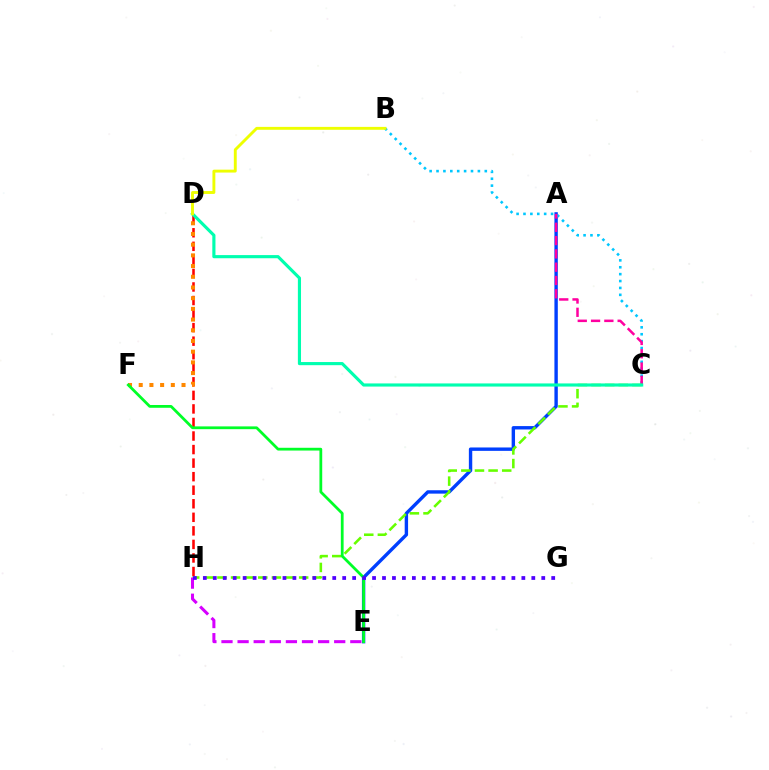{('D', 'H'): [{'color': '#ff0000', 'line_style': 'dashed', 'thickness': 1.84}], ('A', 'E'): [{'color': '#003fff', 'line_style': 'solid', 'thickness': 2.44}], ('B', 'C'): [{'color': '#00c7ff', 'line_style': 'dotted', 'thickness': 1.87}], ('D', 'F'): [{'color': '#ff8800', 'line_style': 'dotted', 'thickness': 2.91}], ('A', 'C'): [{'color': '#ff00a0', 'line_style': 'dashed', 'thickness': 1.81}], ('C', 'H'): [{'color': '#66ff00', 'line_style': 'dashed', 'thickness': 1.85}], ('C', 'D'): [{'color': '#00ffaf', 'line_style': 'solid', 'thickness': 2.26}], ('E', 'H'): [{'color': '#d600ff', 'line_style': 'dashed', 'thickness': 2.19}], ('E', 'F'): [{'color': '#00ff27', 'line_style': 'solid', 'thickness': 2.0}], ('B', 'D'): [{'color': '#eeff00', 'line_style': 'solid', 'thickness': 2.09}], ('G', 'H'): [{'color': '#4f00ff', 'line_style': 'dotted', 'thickness': 2.7}]}